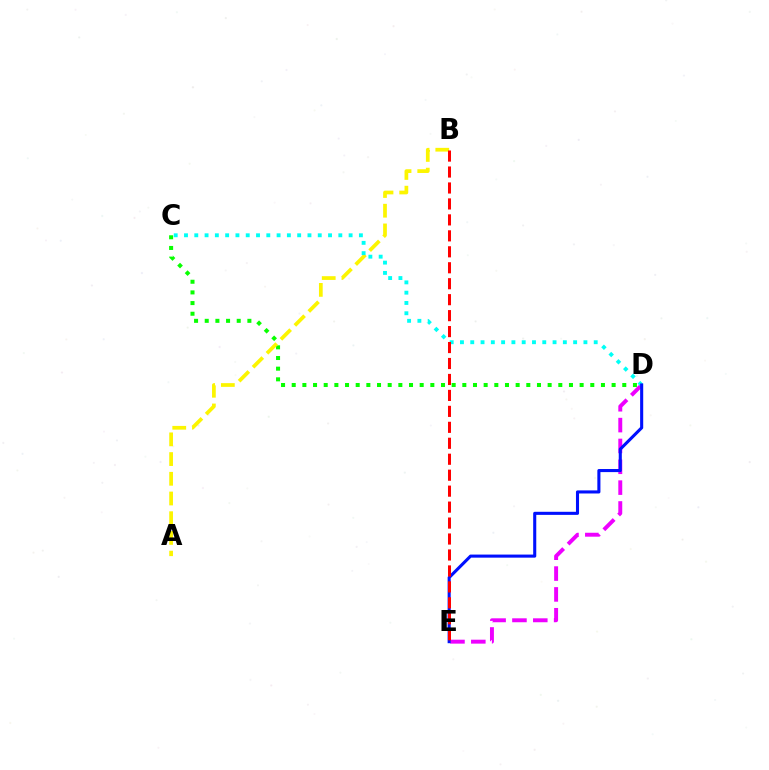{('C', 'D'): [{'color': '#08ff00', 'line_style': 'dotted', 'thickness': 2.9}, {'color': '#00fff6', 'line_style': 'dotted', 'thickness': 2.8}], ('D', 'E'): [{'color': '#ee00ff', 'line_style': 'dashed', 'thickness': 2.83}, {'color': '#0010ff', 'line_style': 'solid', 'thickness': 2.22}], ('A', 'B'): [{'color': '#fcf500', 'line_style': 'dashed', 'thickness': 2.68}], ('B', 'E'): [{'color': '#ff0000', 'line_style': 'dashed', 'thickness': 2.17}]}